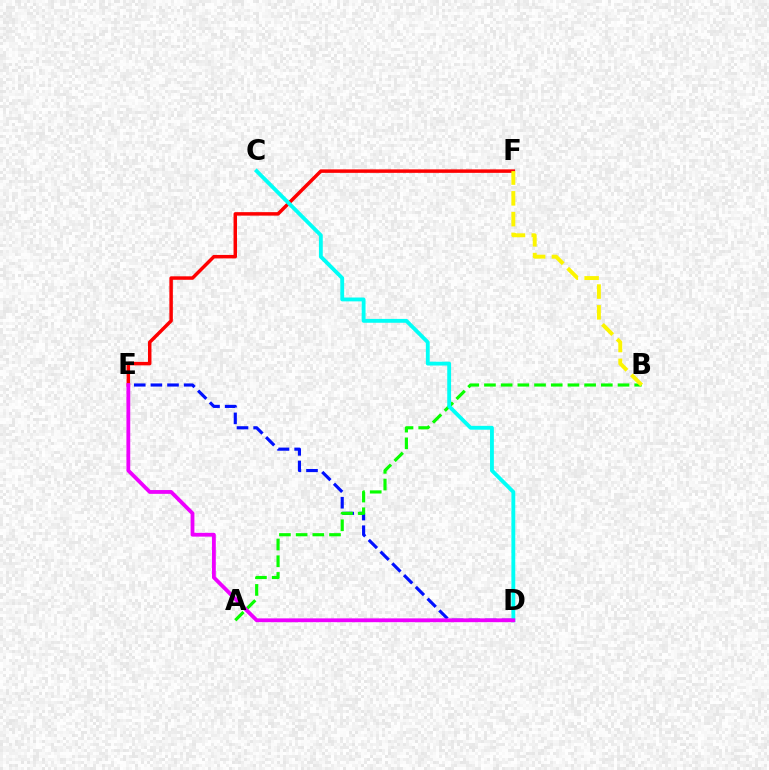{('D', 'E'): [{'color': '#0010ff', 'line_style': 'dashed', 'thickness': 2.26}, {'color': '#ee00ff', 'line_style': 'solid', 'thickness': 2.74}], ('A', 'B'): [{'color': '#08ff00', 'line_style': 'dashed', 'thickness': 2.27}], ('E', 'F'): [{'color': '#ff0000', 'line_style': 'solid', 'thickness': 2.51}], ('C', 'D'): [{'color': '#00fff6', 'line_style': 'solid', 'thickness': 2.77}], ('B', 'F'): [{'color': '#fcf500', 'line_style': 'dashed', 'thickness': 2.82}]}